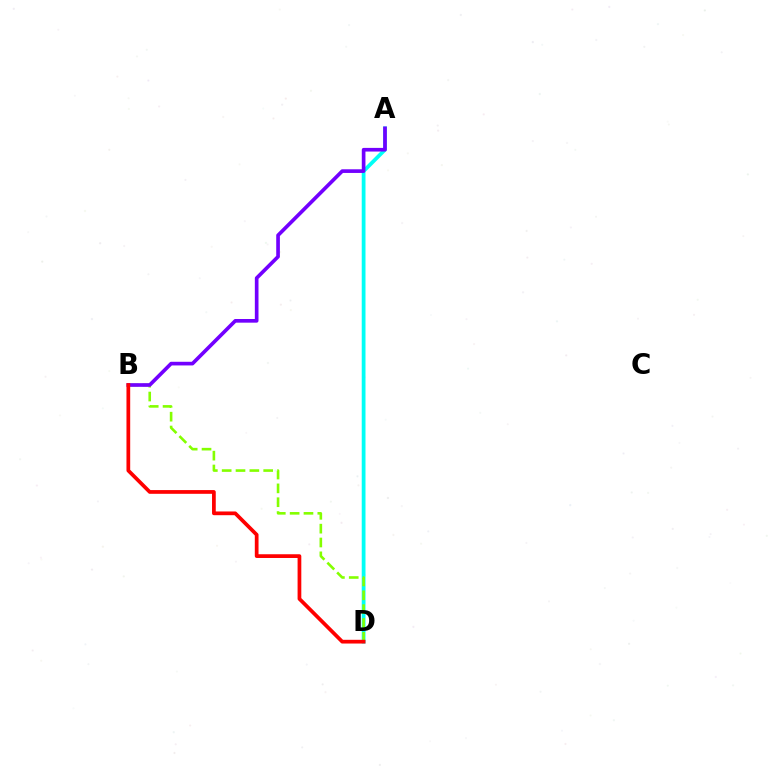{('A', 'D'): [{'color': '#00fff6', 'line_style': 'solid', 'thickness': 2.71}], ('B', 'D'): [{'color': '#84ff00', 'line_style': 'dashed', 'thickness': 1.88}, {'color': '#ff0000', 'line_style': 'solid', 'thickness': 2.68}], ('A', 'B'): [{'color': '#7200ff', 'line_style': 'solid', 'thickness': 2.63}]}